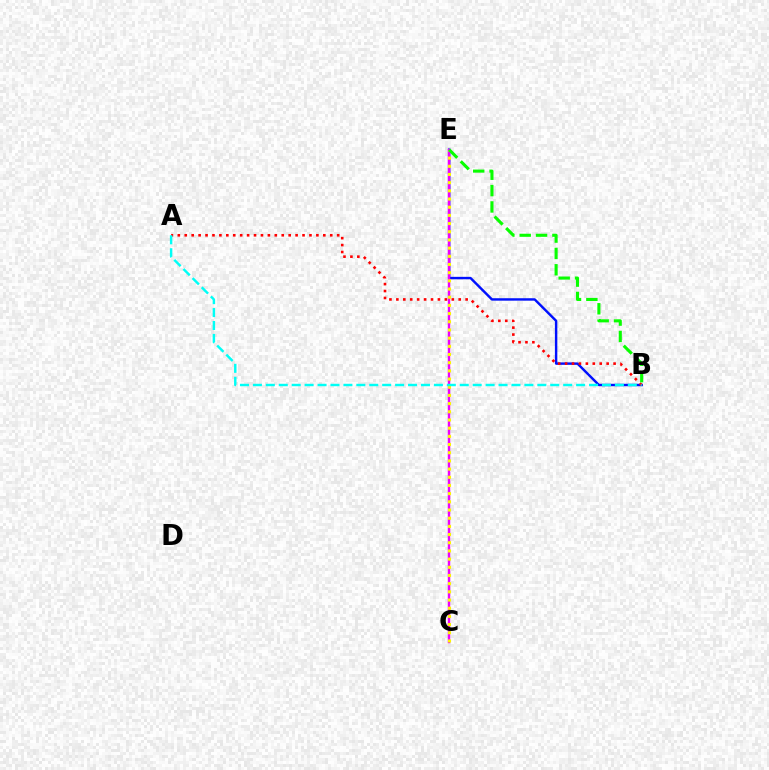{('B', 'E'): [{'color': '#0010ff', 'line_style': 'solid', 'thickness': 1.75}, {'color': '#08ff00', 'line_style': 'dashed', 'thickness': 2.22}], ('A', 'B'): [{'color': '#ff0000', 'line_style': 'dotted', 'thickness': 1.88}, {'color': '#00fff6', 'line_style': 'dashed', 'thickness': 1.76}], ('C', 'E'): [{'color': '#ee00ff', 'line_style': 'solid', 'thickness': 1.76}, {'color': '#fcf500', 'line_style': 'dotted', 'thickness': 2.22}]}